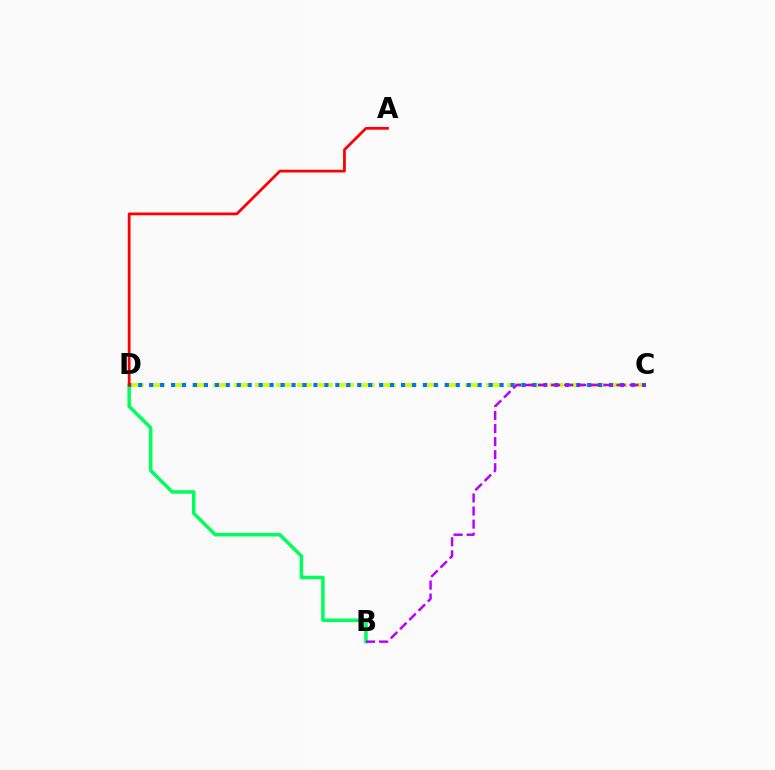{('B', 'D'): [{'color': '#00ff5c', 'line_style': 'solid', 'thickness': 2.52}], ('C', 'D'): [{'color': '#d1ff00', 'line_style': 'dashed', 'thickness': 2.85}, {'color': '#0074ff', 'line_style': 'dotted', 'thickness': 2.98}], ('A', 'D'): [{'color': '#ff0000', 'line_style': 'solid', 'thickness': 1.99}], ('B', 'C'): [{'color': '#b900ff', 'line_style': 'dashed', 'thickness': 1.78}]}